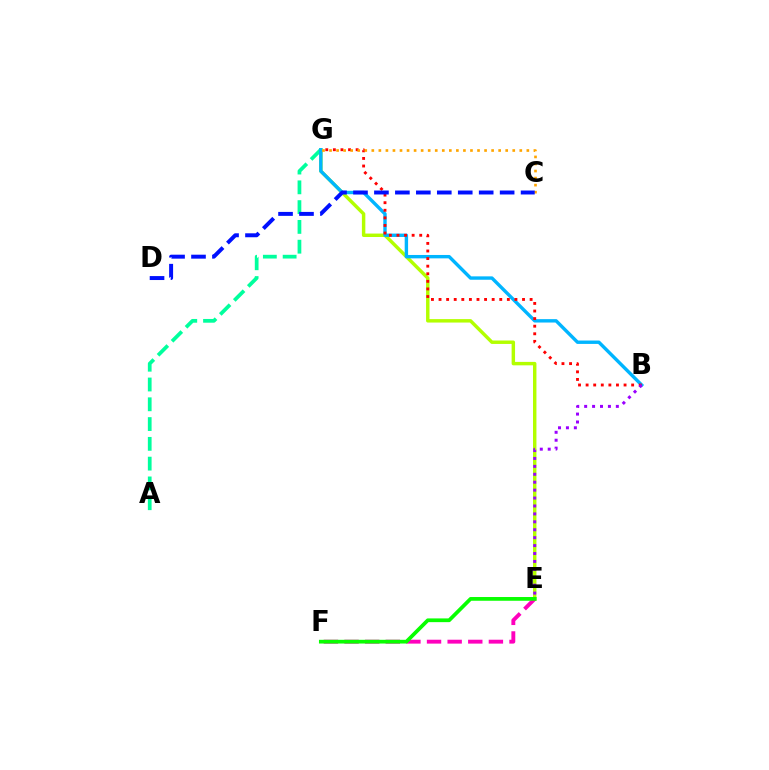{('E', 'G'): [{'color': '#b3ff00', 'line_style': 'solid', 'thickness': 2.48}], ('A', 'G'): [{'color': '#00ff9d', 'line_style': 'dashed', 'thickness': 2.69}], ('B', 'G'): [{'color': '#00b5ff', 'line_style': 'solid', 'thickness': 2.44}, {'color': '#ff0000', 'line_style': 'dotted', 'thickness': 2.06}], ('E', 'F'): [{'color': '#ff00bd', 'line_style': 'dashed', 'thickness': 2.8}, {'color': '#08ff00', 'line_style': 'solid', 'thickness': 2.69}], ('B', 'E'): [{'color': '#9b00ff', 'line_style': 'dotted', 'thickness': 2.15}], ('C', 'G'): [{'color': '#ffa500', 'line_style': 'dotted', 'thickness': 1.91}], ('C', 'D'): [{'color': '#0010ff', 'line_style': 'dashed', 'thickness': 2.85}]}